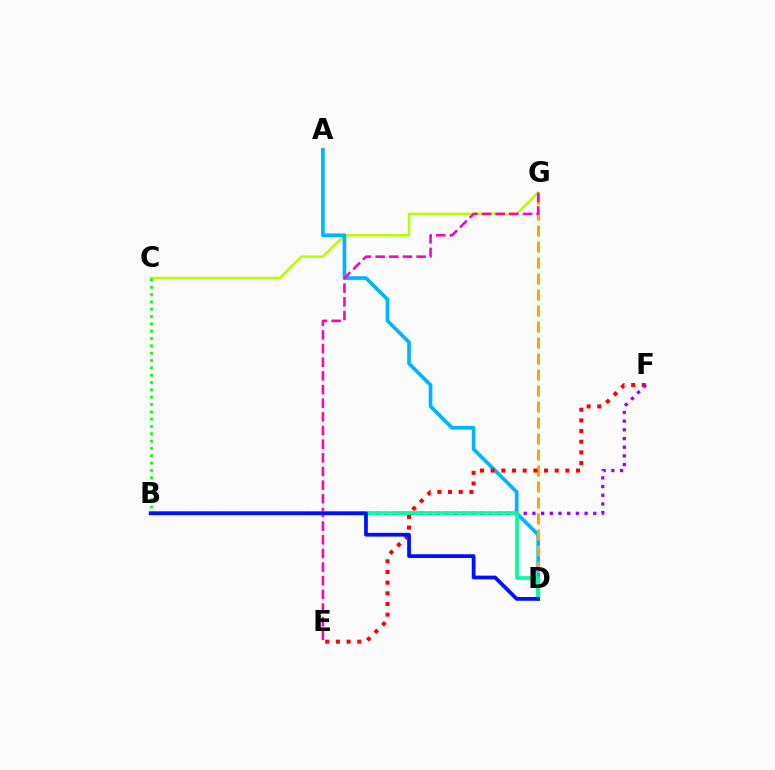{('C', 'G'): [{'color': '#b3ff00', 'line_style': 'solid', 'thickness': 1.77}], ('A', 'D'): [{'color': '#00b5ff', 'line_style': 'solid', 'thickness': 2.65}], ('B', 'C'): [{'color': '#08ff00', 'line_style': 'dotted', 'thickness': 1.99}], ('D', 'G'): [{'color': '#ffa500', 'line_style': 'dashed', 'thickness': 2.17}], ('E', 'F'): [{'color': '#ff0000', 'line_style': 'dotted', 'thickness': 2.9}], ('B', 'F'): [{'color': '#9b00ff', 'line_style': 'dotted', 'thickness': 2.36}], ('E', 'G'): [{'color': '#ff00bd', 'line_style': 'dashed', 'thickness': 1.86}], ('B', 'D'): [{'color': '#00ff9d', 'line_style': 'solid', 'thickness': 2.66}, {'color': '#0010ff', 'line_style': 'solid', 'thickness': 2.7}]}